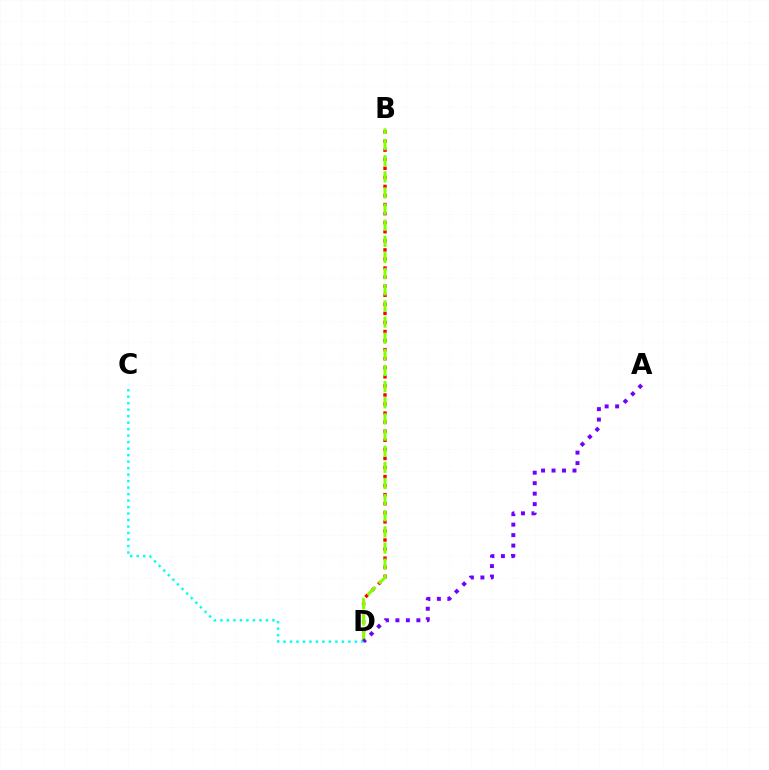{('B', 'D'): [{'color': '#ff0000', 'line_style': 'dotted', 'thickness': 2.46}, {'color': '#84ff00', 'line_style': 'dashed', 'thickness': 2.19}], ('C', 'D'): [{'color': '#00fff6', 'line_style': 'dotted', 'thickness': 1.76}], ('A', 'D'): [{'color': '#7200ff', 'line_style': 'dotted', 'thickness': 2.85}]}